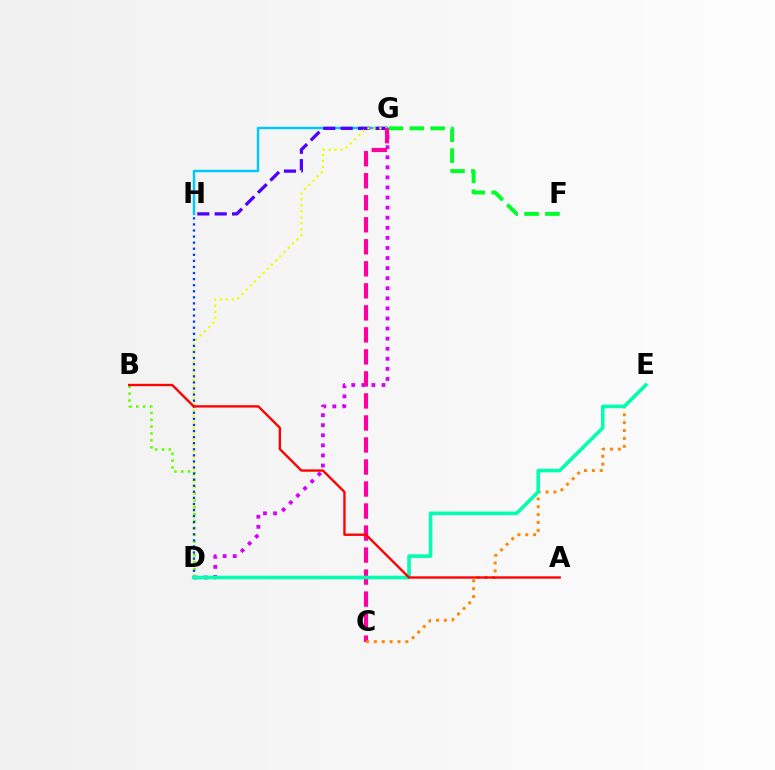{('D', 'G'): [{'color': '#d600ff', 'line_style': 'dotted', 'thickness': 2.74}, {'color': '#eeff00', 'line_style': 'dotted', 'thickness': 1.62}], ('G', 'H'): [{'color': '#00c7ff', 'line_style': 'solid', 'thickness': 1.75}, {'color': '#4f00ff', 'line_style': 'dashed', 'thickness': 2.36}], ('B', 'D'): [{'color': '#66ff00', 'line_style': 'dotted', 'thickness': 1.87}], ('D', 'H'): [{'color': '#003fff', 'line_style': 'dotted', 'thickness': 1.65}], ('C', 'G'): [{'color': '#ff00a0', 'line_style': 'dashed', 'thickness': 2.99}], ('C', 'E'): [{'color': '#ff8800', 'line_style': 'dotted', 'thickness': 2.14}], ('D', 'E'): [{'color': '#00ffaf', 'line_style': 'solid', 'thickness': 2.58}], ('F', 'G'): [{'color': '#00ff27', 'line_style': 'dashed', 'thickness': 2.83}], ('A', 'B'): [{'color': '#ff0000', 'line_style': 'solid', 'thickness': 1.69}]}